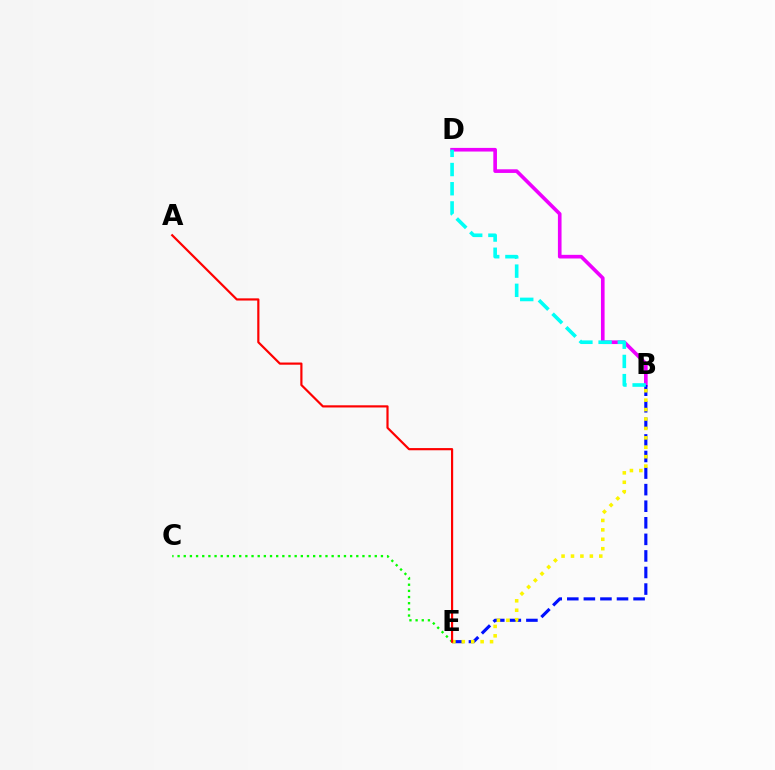{('B', 'D'): [{'color': '#ee00ff', 'line_style': 'solid', 'thickness': 2.62}, {'color': '#00fff6', 'line_style': 'dashed', 'thickness': 2.61}], ('B', 'E'): [{'color': '#0010ff', 'line_style': 'dashed', 'thickness': 2.25}, {'color': '#fcf500', 'line_style': 'dotted', 'thickness': 2.56}], ('C', 'E'): [{'color': '#08ff00', 'line_style': 'dotted', 'thickness': 1.67}], ('A', 'E'): [{'color': '#ff0000', 'line_style': 'solid', 'thickness': 1.57}]}